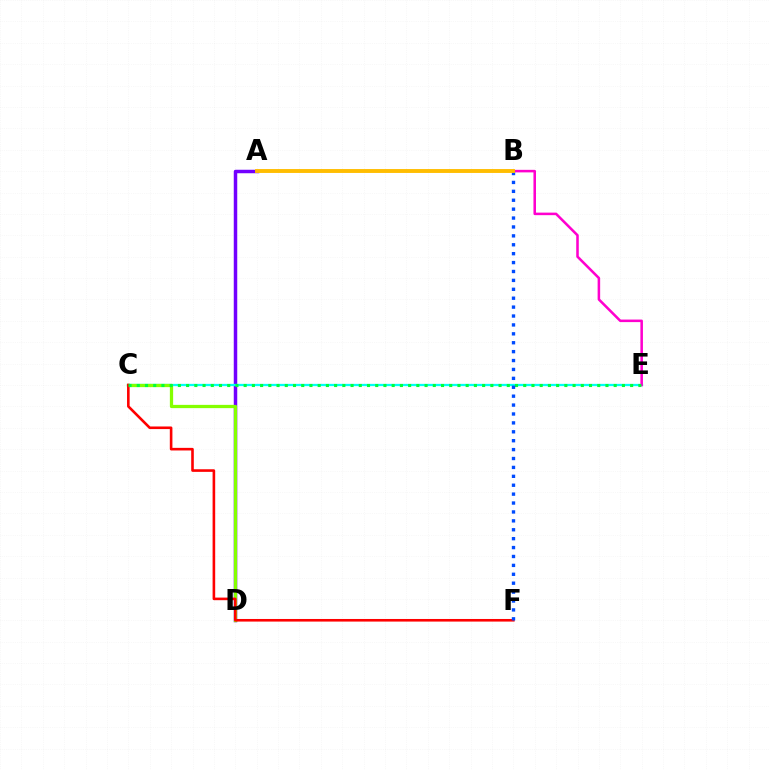{('A', 'D'): [{'color': '#7200ff', 'line_style': 'solid', 'thickness': 2.51}], ('C', 'E'): [{'color': '#00fff6', 'line_style': 'solid', 'thickness': 1.64}, {'color': '#00ff39', 'line_style': 'dotted', 'thickness': 2.23}], ('C', 'D'): [{'color': '#84ff00', 'line_style': 'solid', 'thickness': 2.35}], ('B', 'E'): [{'color': '#ff00cf', 'line_style': 'solid', 'thickness': 1.83}], ('C', 'F'): [{'color': '#ff0000', 'line_style': 'solid', 'thickness': 1.87}], ('B', 'F'): [{'color': '#004bff', 'line_style': 'dotted', 'thickness': 2.42}], ('A', 'B'): [{'color': '#ffbd00', 'line_style': 'solid', 'thickness': 2.8}]}